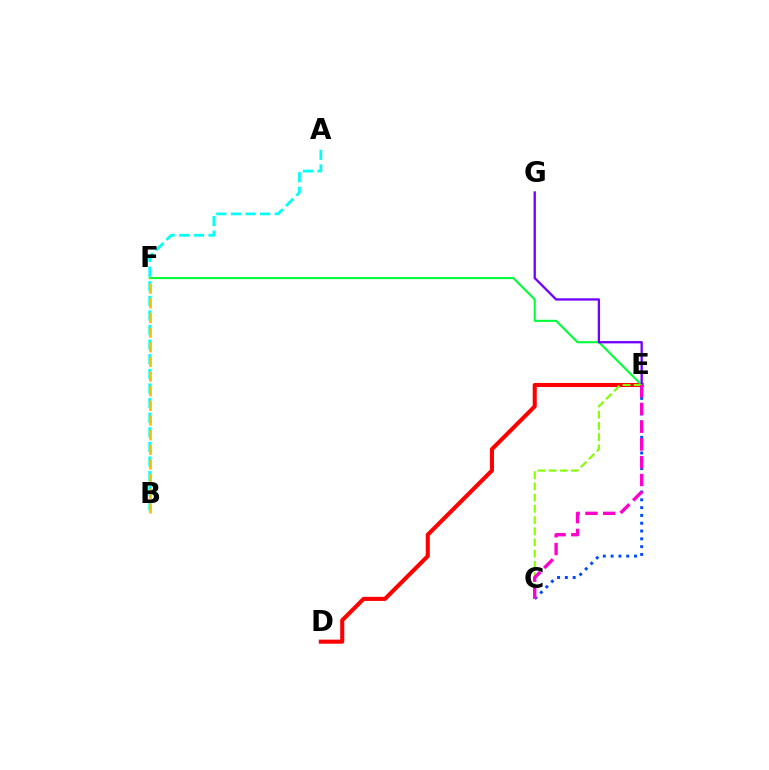{('A', 'B'): [{'color': '#00fff6', 'line_style': 'dashed', 'thickness': 1.98}], ('D', 'E'): [{'color': '#ff0000', 'line_style': 'solid', 'thickness': 2.94}], ('E', 'F'): [{'color': '#00ff39', 'line_style': 'solid', 'thickness': 1.51}], ('C', 'E'): [{'color': '#004bff', 'line_style': 'dotted', 'thickness': 2.12}, {'color': '#84ff00', 'line_style': 'dashed', 'thickness': 1.52}, {'color': '#ff00cf', 'line_style': 'dashed', 'thickness': 2.41}], ('E', 'G'): [{'color': '#7200ff', 'line_style': 'solid', 'thickness': 1.67}], ('B', 'F'): [{'color': '#ffbd00', 'line_style': 'dashed', 'thickness': 1.99}]}